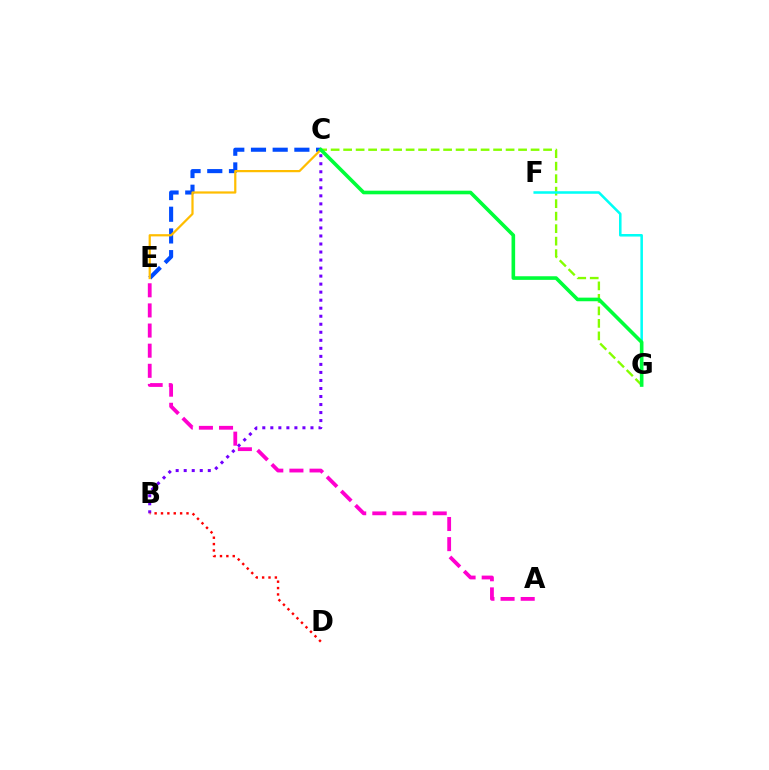{('C', 'G'): [{'color': '#84ff00', 'line_style': 'dashed', 'thickness': 1.7}, {'color': '#00ff39', 'line_style': 'solid', 'thickness': 2.6}], ('C', 'E'): [{'color': '#004bff', 'line_style': 'dashed', 'thickness': 2.95}, {'color': '#ffbd00', 'line_style': 'solid', 'thickness': 1.6}], ('B', 'C'): [{'color': '#7200ff', 'line_style': 'dotted', 'thickness': 2.18}], ('B', 'D'): [{'color': '#ff0000', 'line_style': 'dotted', 'thickness': 1.73}], ('F', 'G'): [{'color': '#00fff6', 'line_style': 'solid', 'thickness': 1.83}], ('A', 'E'): [{'color': '#ff00cf', 'line_style': 'dashed', 'thickness': 2.73}]}